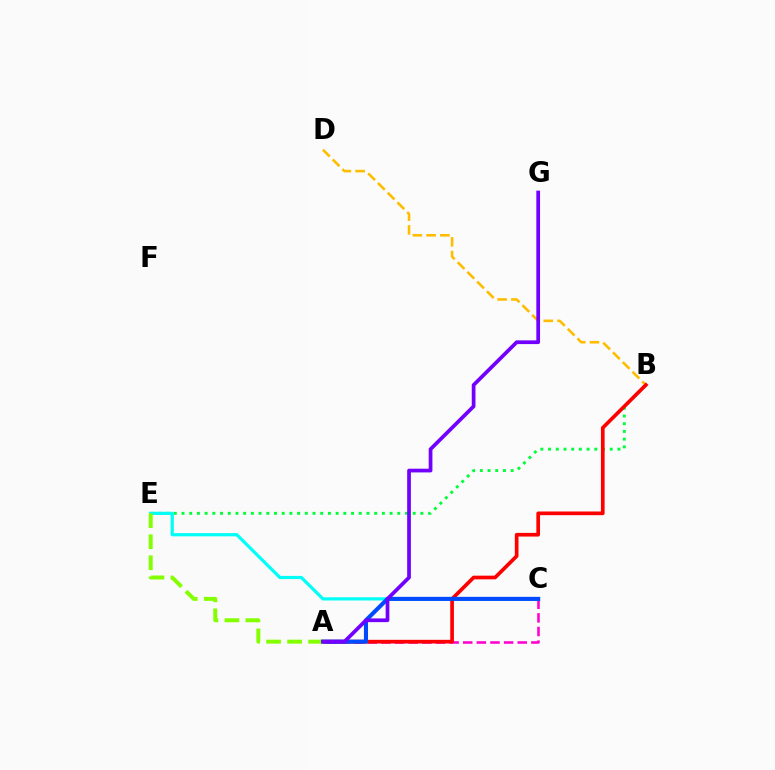{('A', 'C'): [{'color': '#ff00cf', 'line_style': 'dashed', 'thickness': 1.85}, {'color': '#004bff', 'line_style': 'solid', 'thickness': 2.94}], ('B', 'E'): [{'color': '#00ff39', 'line_style': 'dotted', 'thickness': 2.09}], ('C', 'E'): [{'color': '#00fff6', 'line_style': 'solid', 'thickness': 2.3}], ('B', 'D'): [{'color': '#ffbd00', 'line_style': 'dashed', 'thickness': 1.87}], ('A', 'B'): [{'color': '#ff0000', 'line_style': 'solid', 'thickness': 2.65}], ('A', 'E'): [{'color': '#84ff00', 'line_style': 'dashed', 'thickness': 2.86}], ('A', 'G'): [{'color': '#7200ff', 'line_style': 'solid', 'thickness': 2.68}]}